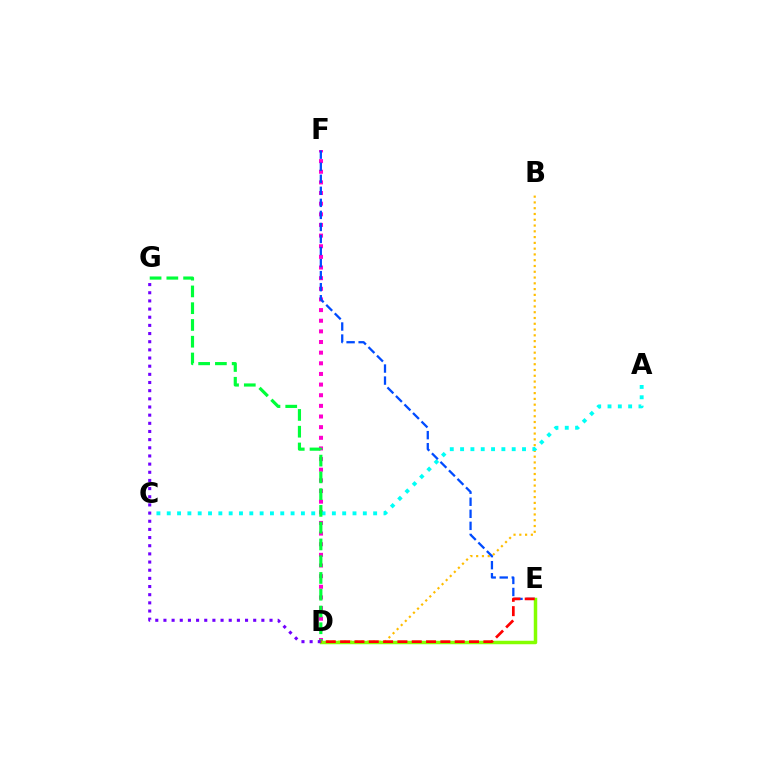{('B', 'D'): [{'color': '#ffbd00', 'line_style': 'dotted', 'thickness': 1.57}], ('D', 'F'): [{'color': '#ff00cf', 'line_style': 'dotted', 'thickness': 2.89}], ('A', 'C'): [{'color': '#00fff6', 'line_style': 'dotted', 'thickness': 2.8}], ('E', 'F'): [{'color': '#004bff', 'line_style': 'dashed', 'thickness': 1.64}], ('D', 'G'): [{'color': '#00ff39', 'line_style': 'dashed', 'thickness': 2.28}, {'color': '#7200ff', 'line_style': 'dotted', 'thickness': 2.22}], ('D', 'E'): [{'color': '#84ff00', 'line_style': 'solid', 'thickness': 2.51}, {'color': '#ff0000', 'line_style': 'dashed', 'thickness': 1.95}]}